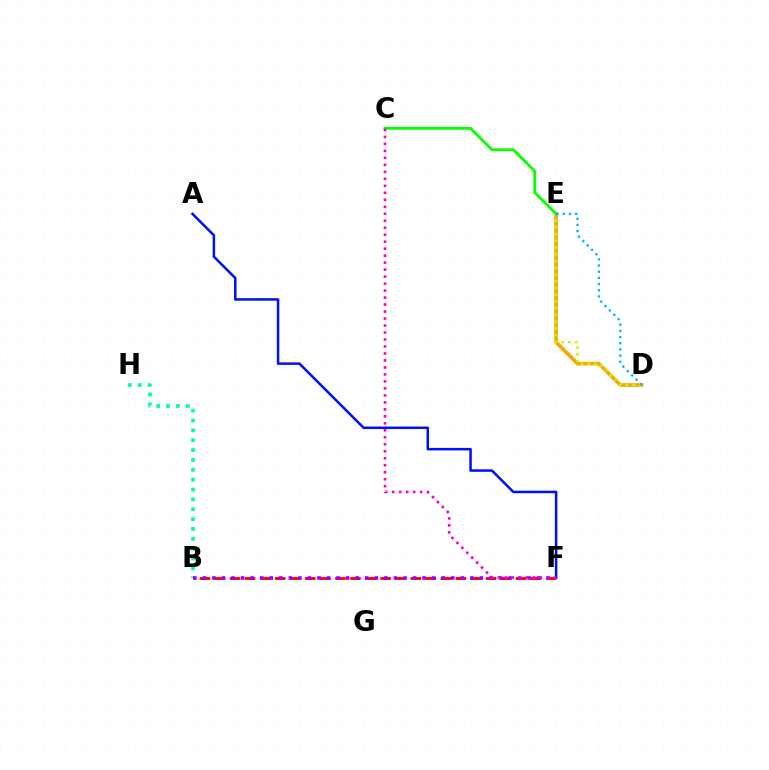{('B', 'F'): [{'color': '#ff0000', 'line_style': 'dashed', 'thickness': 2.05}, {'color': '#9b00ff', 'line_style': 'dotted', 'thickness': 2.6}], ('B', 'H'): [{'color': '#00ff9d', 'line_style': 'dotted', 'thickness': 2.68}], ('D', 'E'): [{'color': '#ffa500', 'line_style': 'solid', 'thickness': 2.64}, {'color': '#b3ff00', 'line_style': 'dotted', 'thickness': 1.83}, {'color': '#00b5ff', 'line_style': 'dotted', 'thickness': 1.68}], ('A', 'F'): [{'color': '#0010ff', 'line_style': 'solid', 'thickness': 1.81}], ('C', 'E'): [{'color': '#08ff00', 'line_style': 'solid', 'thickness': 2.02}], ('C', 'F'): [{'color': '#ff00bd', 'line_style': 'dotted', 'thickness': 1.9}]}